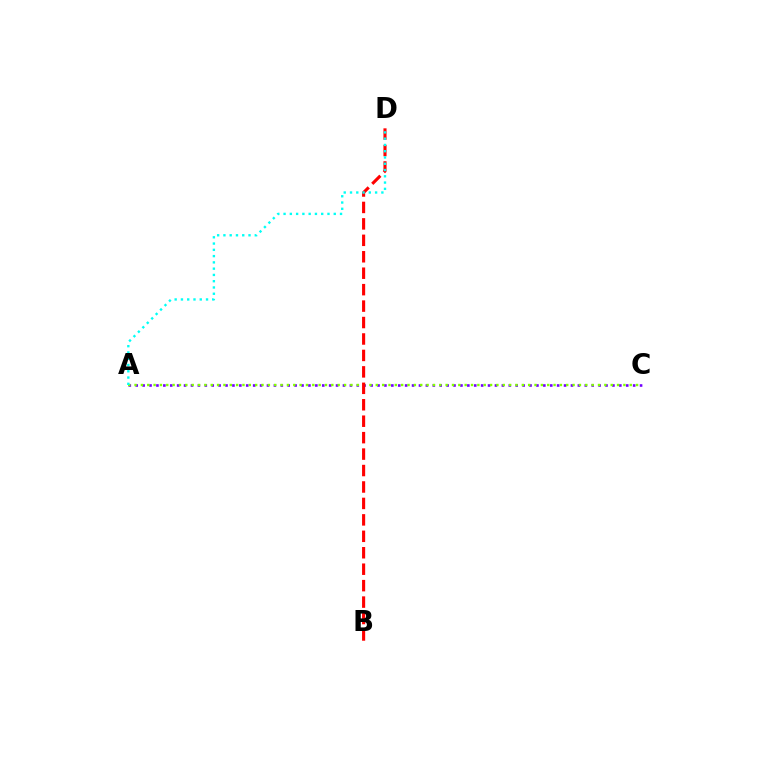{('A', 'C'): [{'color': '#7200ff', 'line_style': 'dotted', 'thickness': 1.88}, {'color': '#84ff00', 'line_style': 'dotted', 'thickness': 1.72}], ('B', 'D'): [{'color': '#ff0000', 'line_style': 'dashed', 'thickness': 2.23}], ('A', 'D'): [{'color': '#00fff6', 'line_style': 'dotted', 'thickness': 1.7}]}